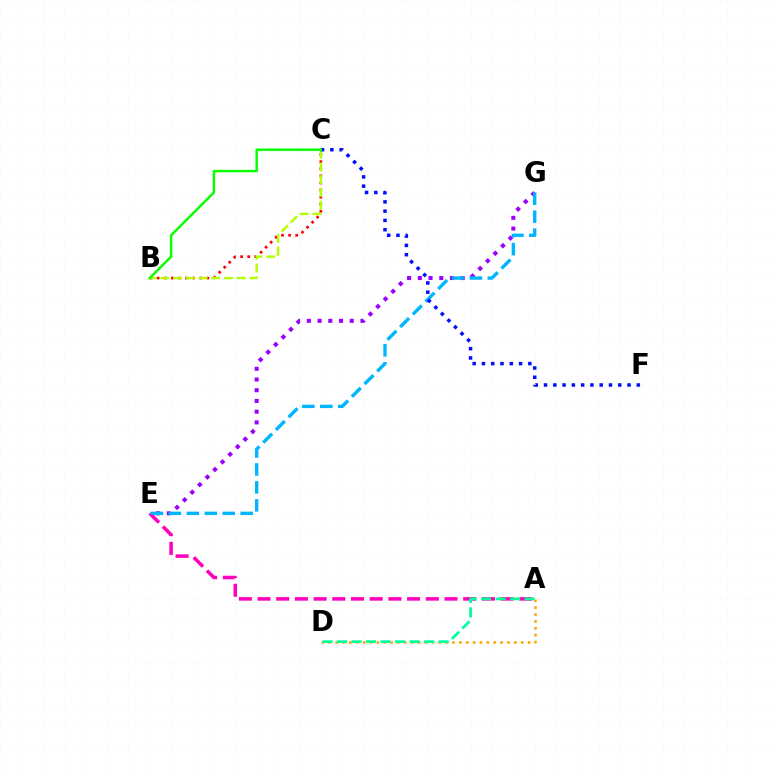{('A', 'E'): [{'color': '#ff00bd', 'line_style': 'dashed', 'thickness': 2.54}], ('E', 'G'): [{'color': '#9b00ff', 'line_style': 'dotted', 'thickness': 2.91}, {'color': '#00b5ff', 'line_style': 'dashed', 'thickness': 2.44}], ('A', 'D'): [{'color': '#ffa500', 'line_style': 'dotted', 'thickness': 1.87}, {'color': '#00ff9d', 'line_style': 'dashed', 'thickness': 1.97}], ('B', 'C'): [{'color': '#ff0000', 'line_style': 'dotted', 'thickness': 1.93}, {'color': '#b3ff00', 'line_style': 'dashed', 'thickness': 1.73}, {'color': '#08ff00', 'line_style': 'solid', 'thickness': 1.77}], ('C', 'F'): [{'color': '#0010ff', 'line_style': 'dotted', 'thickness': 2.52}]}